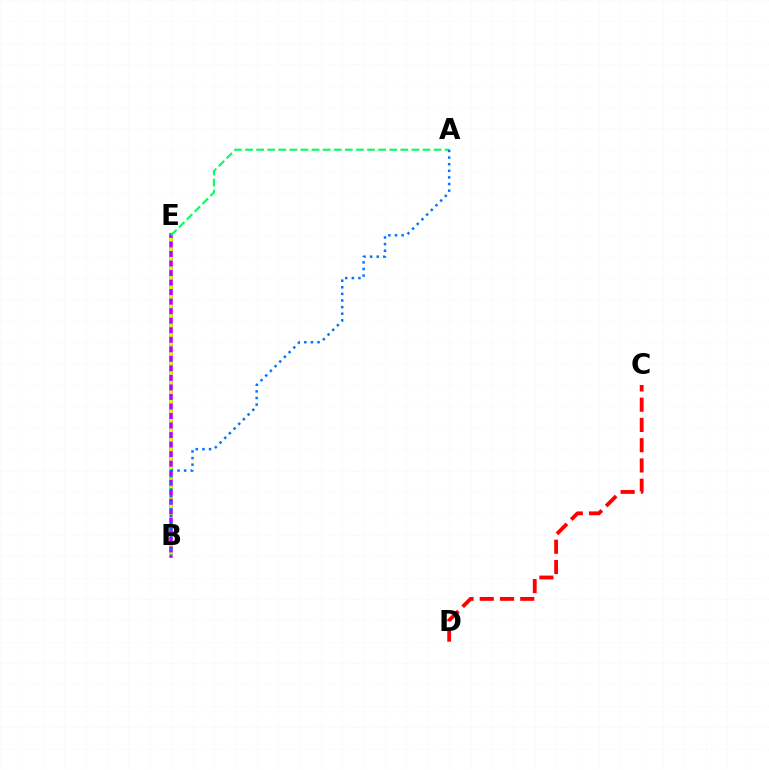{('B', 'E'): [{'color': '#b900ff', 'line_style': 'solid', 'thickness': 2.54}, {'color': '#d1ff00', 'line_style': 'dotted', 'thickness': 2.59}], ('A', 'E'): [{'color': '#00ff5c', 'line_style': 'dashed', 'thickness': 1.51}], ('C', 'D'): [{'color': '#ff0000', 'line_style': 'dashed', 'thickness': 2.75}], ('A', 'B'): [{'color': '#0074ff', 'line_style': 'dotted', 'thickness': 1.8}]}